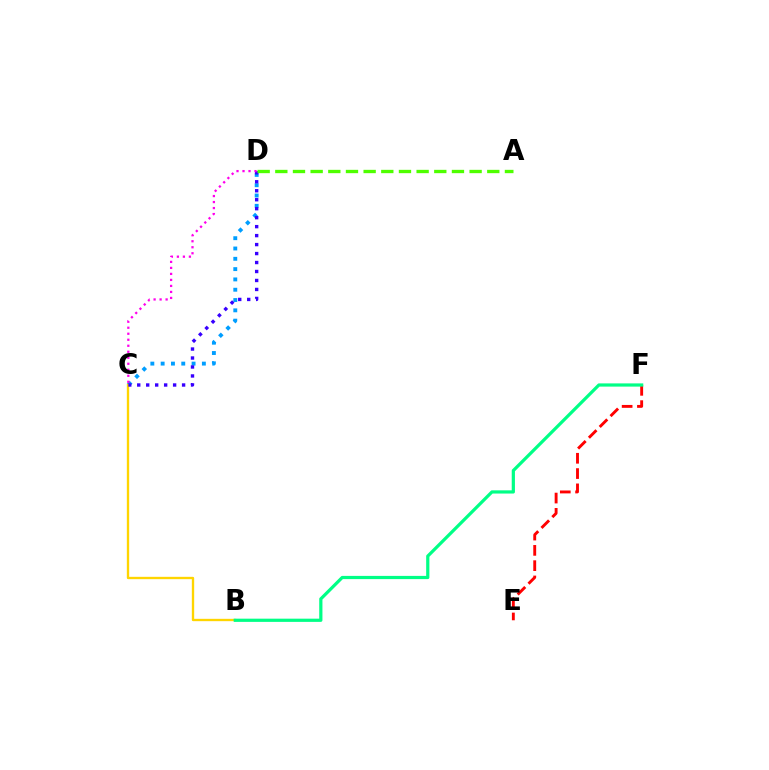{('C', 'D'): [{'color': '#009eff', 'line_style': 'dotted', 'thickness': 2.8}, {'color': '#3700ff', 'line_style': 'dotted', 'thickness': 2.44}, {'color': '#ff00ed', 'line_style': 'dotted', 'thickness': 1.63}], ('B', 'C'): [{'color': '#ffd500', 'line_style': 'solid', 'thickness': 1.69}], ('E', 'F'): [{'color': '#ff0000', 'line_style': 'dashed', 'thickness': 2.08}], ('B', 'F'): [{'color': '#00ff86', 'line_style': 'solid', 'thickness': 2.31}], ('A', 'D'): [{'color': '#4fff00', 'line_style': 'dashed', 'thickness': 2.4}]}